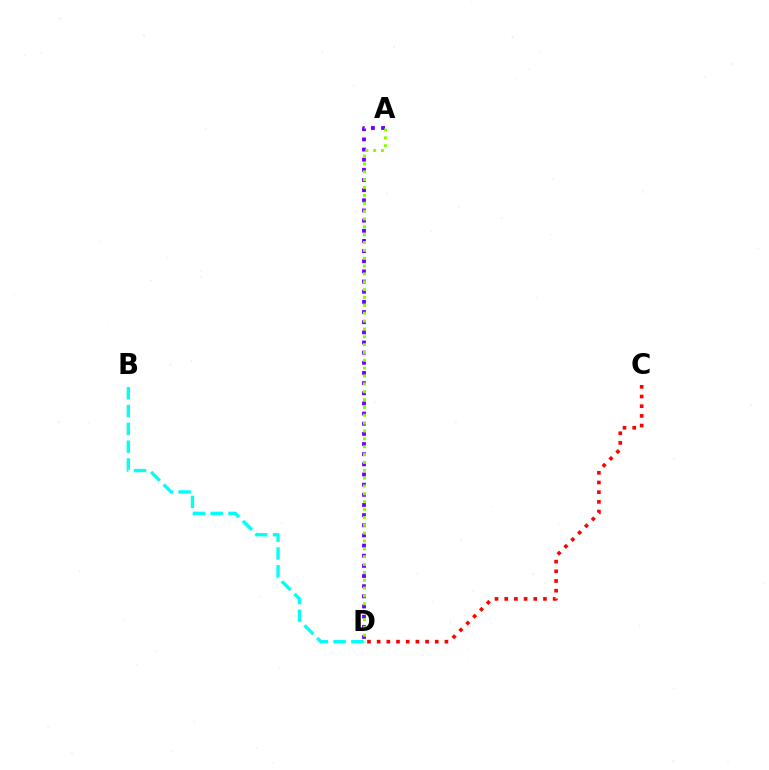{('B', 'D'): [{'color': '#00fff6', 'line_style': 'dashed', 'thickness': 2.42}], ('A', 'D'): [{'color': '#7200ff', 'line_style': 'dotted', 'thickness': 2.76}, {'color': '#84ff00', 'line_style': 'dotted', 'thickness': 2.13}], ('C', 'D'): [{'color': '#ff0000', 'line_style': 'dotted', 'thickness': 2.63}]}